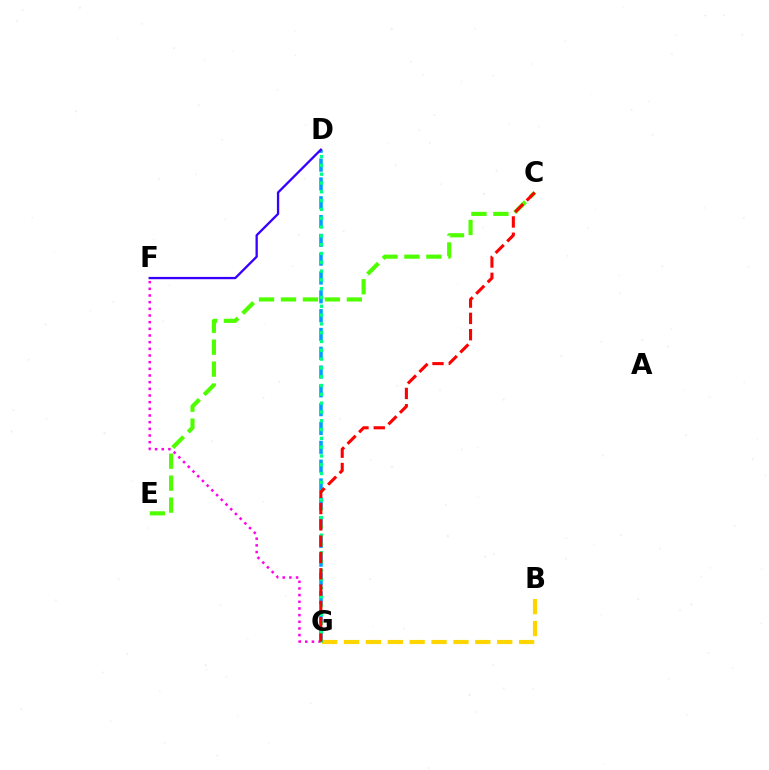{('D', 'G'): [{'color': '#009eff', 'line_style': 'dashed', 'thickness': 2.56}, {'color': '#00ff86', 'line_style': 'dotted', 'thickness': 2.39}], ('C', 'E'): [{'color': '#4fff00', 'line_style': 'dashed', 'thickness': 2.98}], ('D', 'F'): [{'color': '#3700ff', 'line_style': 'solid', 'thickness': 1.66}], ('B', 'G'): [{'color': '#ffd500', 'line_style': 'dashed', 'thickness': 2.97}], ('F', 'G'): [{'color': '#ff00ed', 'line_style': 'dotted', 'thickness': 1.81}], ('C', 'G'): [{'color': '#ff0000', 'line_style': 'dashed', 'thickness': 2.22}]}